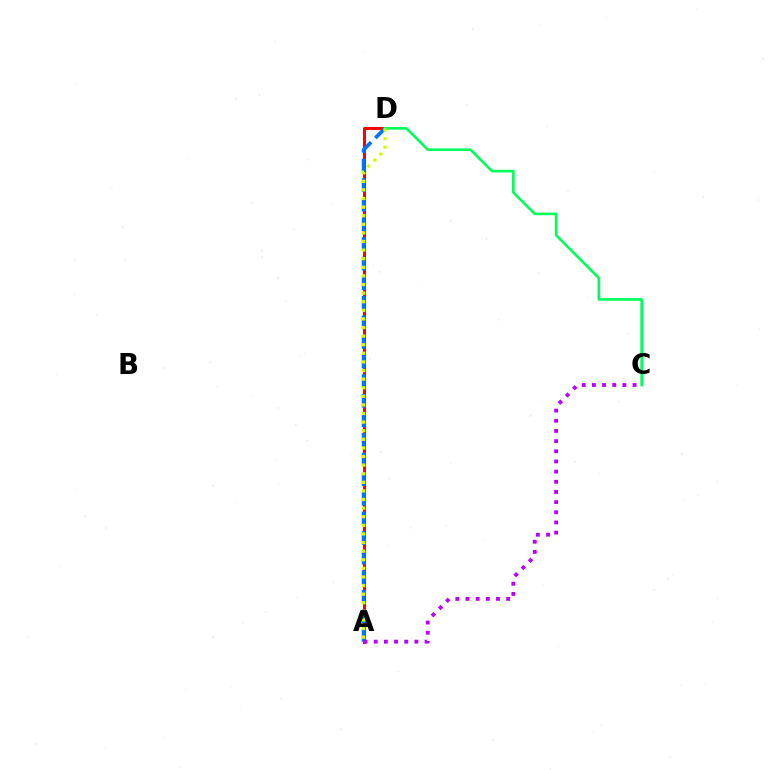{('A', 'D'): [{'color': '#ff0000', 'line_style': 'solid', 'thickness': 2.17}, {'color': '#0074ff', 'line_style': 'dashed', 'thickness': 2.66}, {'color': '#d1ff00', 'line_style': 'dotted', 'thickness': 2.34}], ('A', 'C'): [{'color': '#b900ff', 'line_style': 'dotted', 'thickness': 2.76}], ('C', 'D'): [{'color': '#00ff5c', 'line_style': 'solid', 'thickness': 1.9}]}